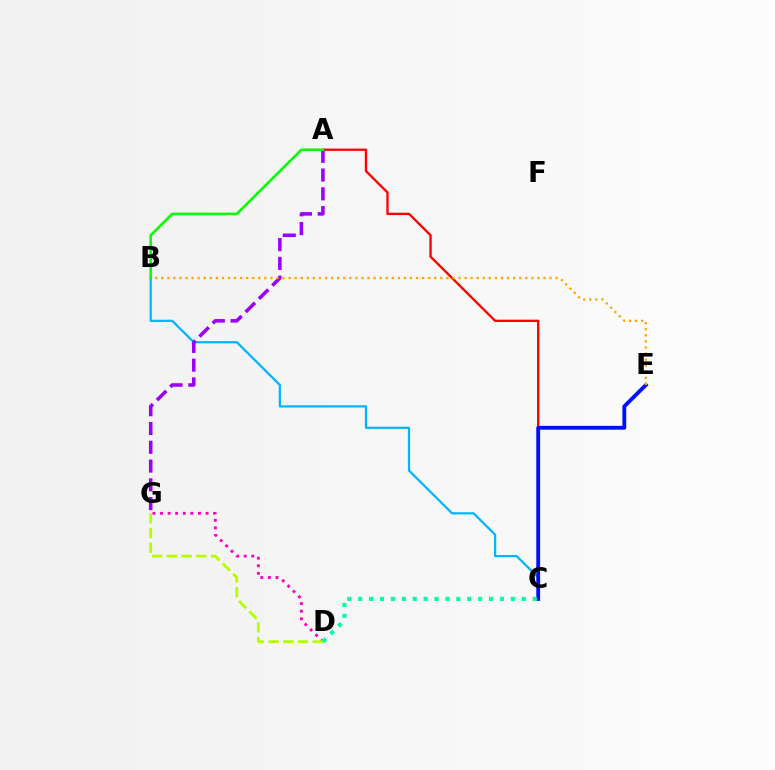{('A', 'C'): [{'color': '#ff0000', 'line_style': 'solid', 'thickness': 1.68}], ('B', 'C'): [{'color': '#00b5ff', 'line_style': 'solid', 'thickness': 1.6}], ('C', 'E'): [{'color': '#0010ff', 'line_style': 'solid', 'thickness': 2.77}], ('A', 'G'): [{'color': '#9b00ff', 'line_style': 'dashed', 'thickness': 2.55}], ('D', 'G'): [{'color': '#ff00bd', 'line_style': 'dotted', 'thickness': 2.06}, {'color': '#b3ff00', 'line_style': 'dashed', 'thickness': 2.0}], ('B', 'E'): [{'color': '#ffa500', 'line_style': 'dotted', 'thickness': 1.65}], ('A', 'B'): [{'color': '#08ff00', 'line_style': 'solid', 'thickness': 1.87}], ('C', 'D'): [{'color': '#00ff9d', 'line_style': 'dotted', 'thickness': 2.96}]}